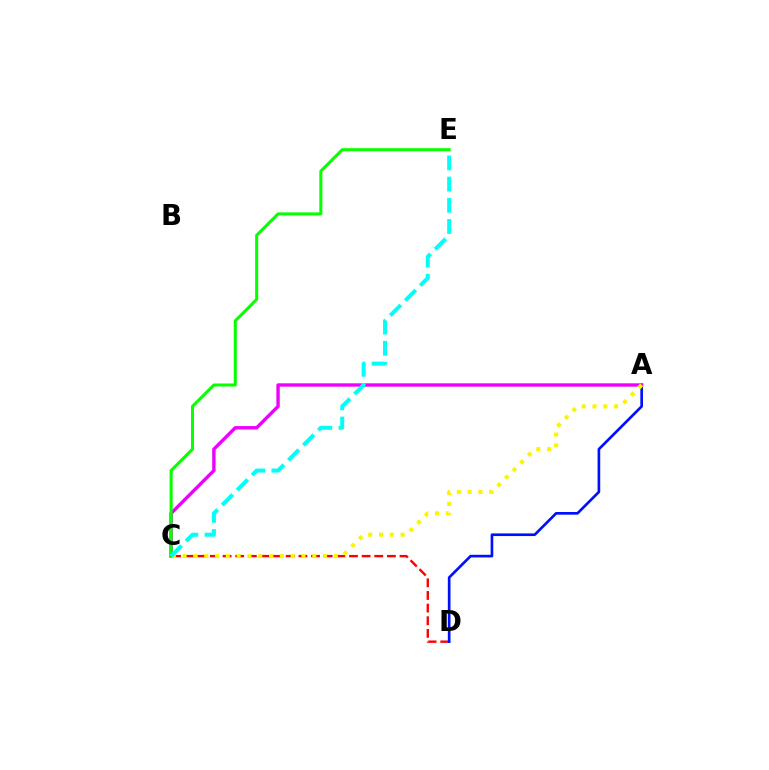{('C', 'D'): [{'color': '#ff0000', 'line_style': 'dashed', 'thickness': 1.72}], ('A', 'D'): [{'color': '#0010ff', 'line_style': 'solid', 'thickness': 1.92}], ('A', 'C'): [{'color': '#ee00ff', 'line_style': 'solid', 'thickness': 2.44}, {'color': '#fcf500', 'line_style': 'dotted', 'thickness': 2.94}], ('C', 'E'): [{'color': '#08ff00', 'line_style': 'solid', 'thickness': 2.2}, {'color': '#00fff6', 'line_style': 'dashed', 'thickness': 2.88}]}